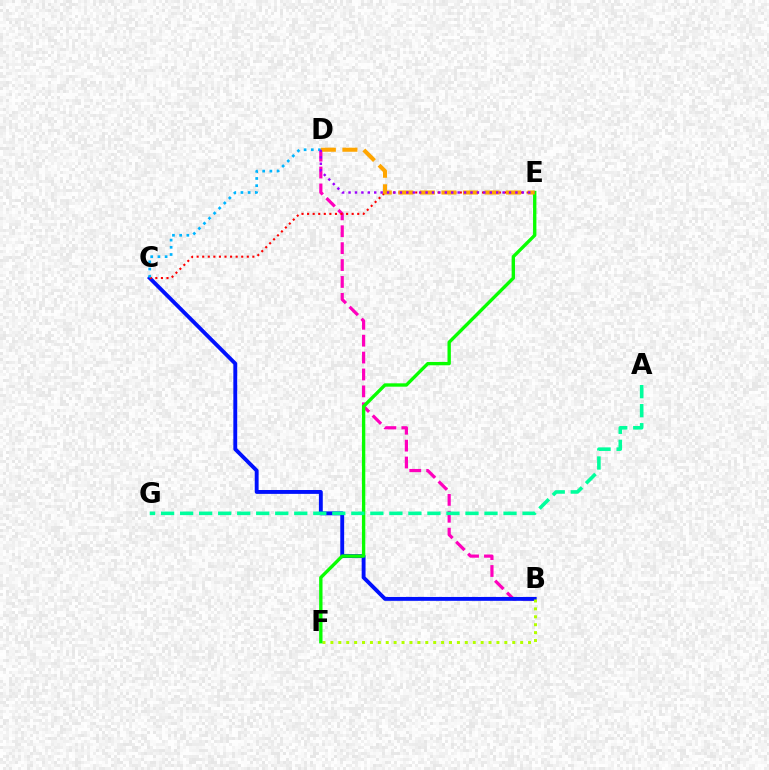{('B', 'D'): [{'color': '#ff00bd', 'line_style': 'dashed', 'thickness': 2.3}], ('B', 'C'): [{'color': '#0010ff', 'line_style': 'solid', 'thickness': 2.79}], ('B', 'F'): [{'color': '#b3ff00', 'line_style': 'dotted', 'thickness': 2.15}], ('E', 'F'): [{'color': '#08ff00', 'line_style': 'solid', 'thickness': 2.41}], ('A', 'G'): [{'color': '#00ff9d', 'line_style': 'dashed', 'thickness': 2.58}], ('C', 'E'): [{'color': '#ff0000', 'line_style': 'dotted', 'thickness': 1.51}], ('C', 'D'): [{'color': '#00b5ff', 'line_style': 'dotted', 'thickness': 1.95}], ('D', 'E'): [{'color': '#ffa500', 'line_style': 'dashed', 'thickness': 2.93}, {'color': '#9b00ff', 'line_style': 'dotted', 'thickness': 1.74}]}